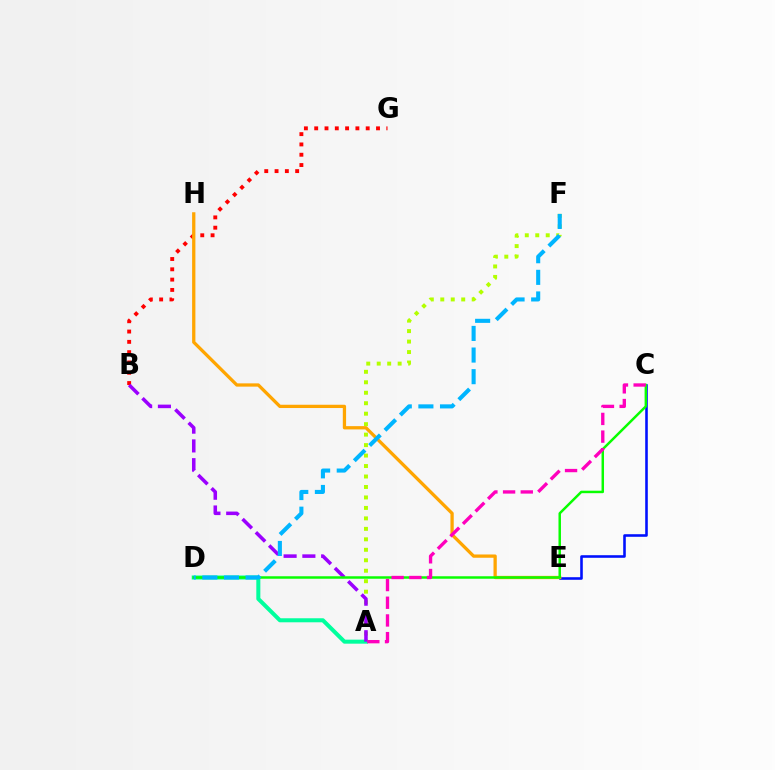{('A', 'D'): [{'color': '#00ff9d', 'line_style': 'solid', 'thickness': 2.9}], ('A', 'F'): [{'color': '#b3ff00', 'line_style': 'dotted', 'thickness': 2.84}], ('C', 'E'): [{'color': '#0010ff', 'line_style': 'solid', 'thickness': 1.86}], ('B', 'G'): [{'color': '#ff0000', 'line_style': 'dotted', 'thickness': 2.8}], ('E', 'H'): [{'color': '#ffa500', 'line_style': 'solid', 'thickness': 2.36}], ('A', 'B'): [{'color': '#9b00ff', 'line_style': 'dashed', 'thickness': 2.55}], ('C', 'D'): [{'color': '#08ff00', 'line_style': 'solid', 'thickness': 1.78}], ('A', 'C'): [{'color': '#ff00bd', 'line_style': 'dashed', 'thickness': 2.4}], ('D', 'F'): [{'color': '#00b5ff', 'line_style': 'dashed', 'thickness': 2.94}]}